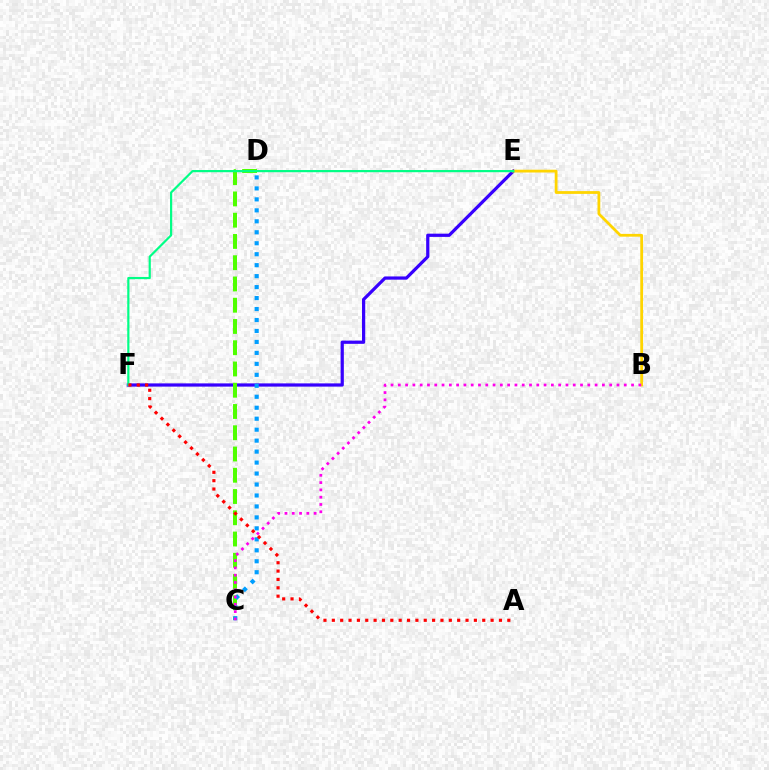{('E', 'F'): [{'color': '#3700ff', 'line_style': 'solid', 'thickness': 2.32}, {'color': '#00ff86', 'line_style': 'solid', 'thickness': 1.58}], ('B', 'E'): [{'color': '#ffd500', 'line_style': 'solid', 'thickness': 2.0}], ('C', 'D'): [{'color': '#4fff00', 'line_style': 'dashed', 'thickness': 2.89}, {'color': '#009eff', 'line_style': 'dotted', 'thickness': 2.98}], ('B', 'C'): [{'color': '#ff00ed', 'line_style': 'dotted', 'thickness': 1.98}], ('A', 'F'): [{'color': '#ff0000', 'line_style': 'dotted', 'thickness': 2.27}]}